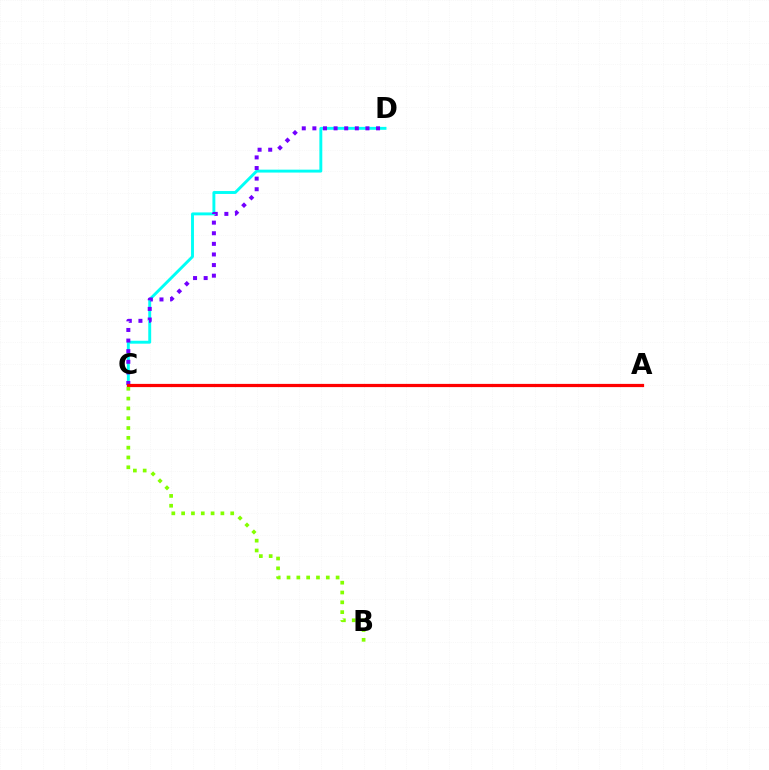{('C', 'D'): [{'color': '#00fff6', 'line_style': 'solid', 'thickness': 2.1}, {'color': '#7200ff', 'line_style': 'dotted', 'thickness': 2.88}], ('A', 'C'): [{'color': '#ff0000', 'line_style': 'solid', 'thickness': 2.32}], ('B', 'C'): [{'color': '#84ff00', 'line_style': 'dotted', 'thickness': 2.67}]}